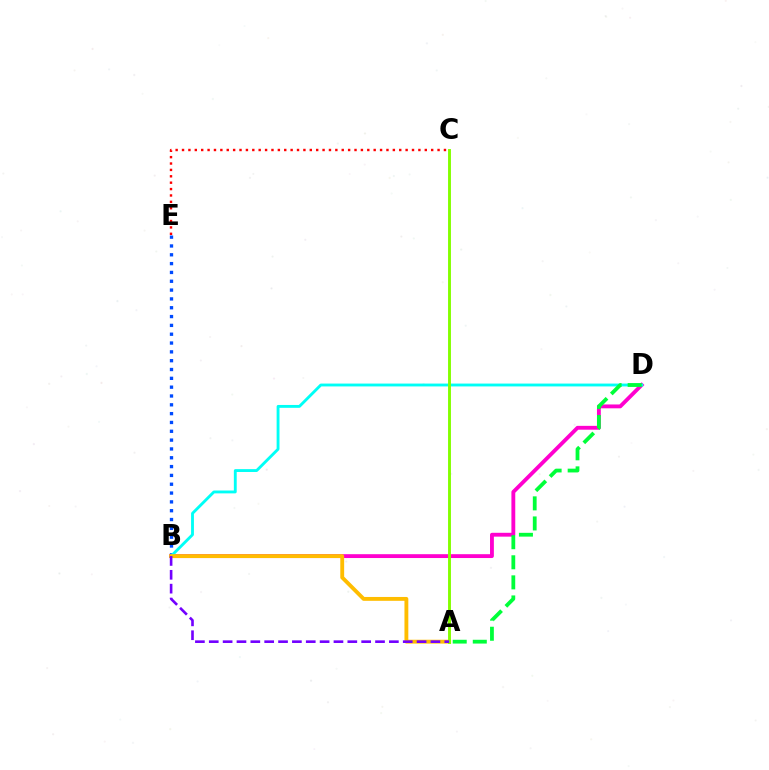{('B', 'E'): [{'color': '#004bff', 'line_style': 'dotted', 'thickness': 2.4}], ('B', 'D'): [{'color': '#ff00cf', 'line_style': 'solid', 'thickness': 2.77}, {'color': '#00fff6', 'line_style': 'solid', 'thickness': 2.06}], ('C', 'E'): [{'color': '#ff0000', 'line_style': 'dotted', 'thickness': 1.74}], ('A', 'D'): [{'color': '#00ff39', 'line_style': 'dashed', 'thickness': 2.73}], ('A', 'B'): [{'color': '#ffbd00', 'line_style': 'solid', 'thickness': 2.78}, {'color': '#7200ff', 'line_style': 'dashed', 'thickness': 1.88}], ('A', 'C'): [{'color': '#84ff00', 'line_style': 'solid', 'thickness': 2.09}]}